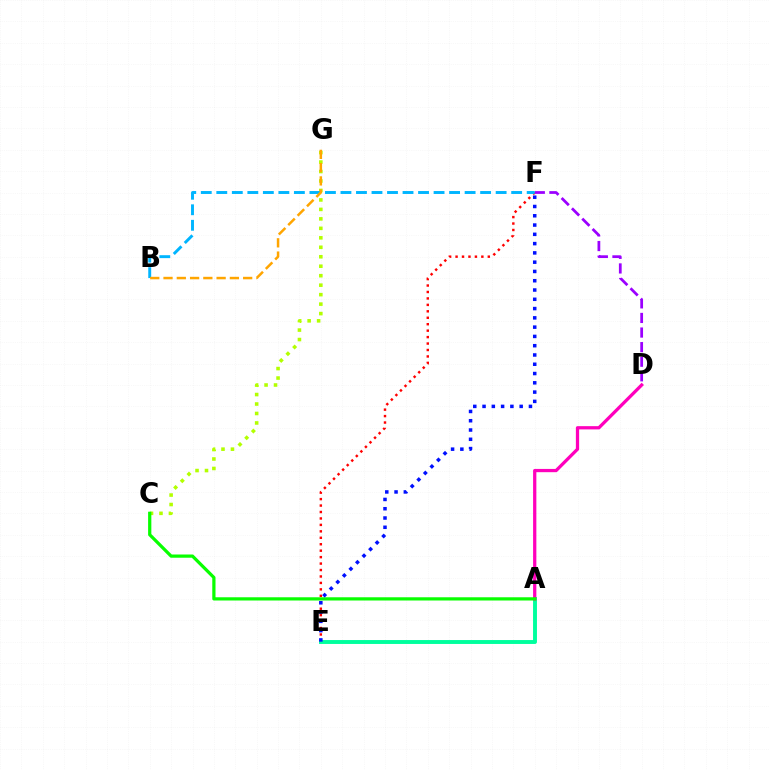{('E', 'F'): [{'color': '#ff0000', 'line_style': 'dotted', 'thickness': 1.75}, {'color': '#0010ff', 'line_style': 'dotted', 'thickness': 2.52}], ('A', 'E'): [{'color': '#00ff9d', 'line_style': 'solid', 'thickness': 2.81}], ('A', 'D'): [{'color': '#ff00bd', 'line_style': 'solid', 'thickness': 2.35}], ('C', 'G'): [{'color': '#b3ff00', 'line_style': 'dotted', 'thickness': 2.57}], ('D', 'F'): [{'color': '#9b00ff', 'line_style': 'dashed', 'thickness': 1.98}], ('B', 'F'): [{'color': '#00b5ff', 'line_style': 'dashed', 'thickness': 2.11}], ('A', 'C'): [{'color': '#08ff00', 'line_style': 'solid', 'thickness': 2.33}], ('B', 'G'): [{'color': '#ffa500', 'line_style': 'dashed', 'thickness': 1.8}]}